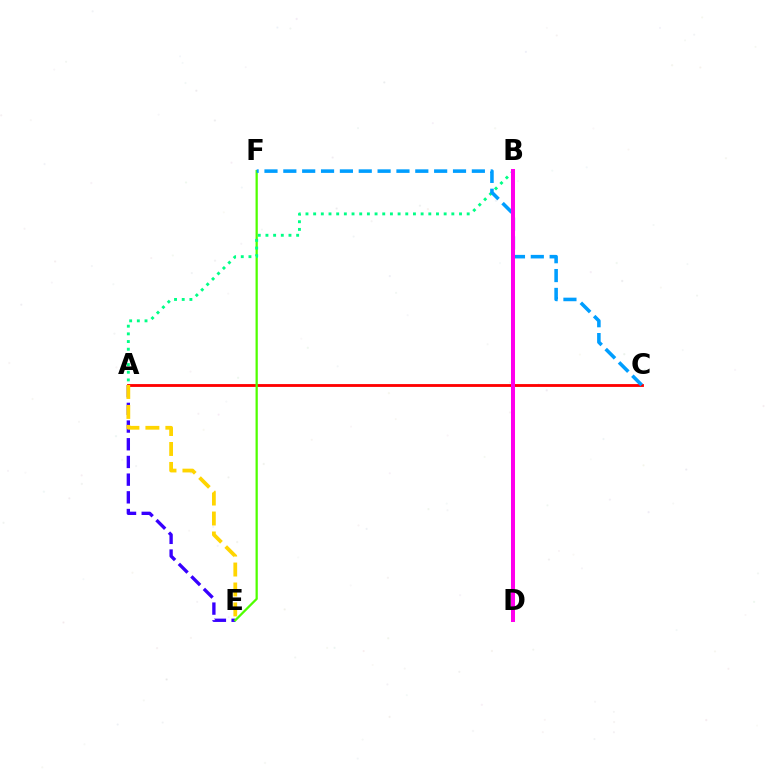{('A', 'C'): [{'color': '#ff0000', 'line_style': 'solid', 'thickness': 2.04}], ('A', 'E'): [{'color': '#3700ff', 'line_style': 'dashed', 'thickness': 2.4}, {'color': '#ffd500', 'line_style': 'dashed', 'thickness': 2.71}], ('E', 'F'): [{'color': '#4fff00', 'line_style': 'solid', 'thickness': 1.63}], ('A', 'B'): [{'color': '#00ff86', 'line_style': 'dotted', 'thickness': 2.09}], ('C', 'F'): [{'color': '#009eff', 'line_style': 'dashed', 'thickness': 2.56}], ('B', 'D'): [{'color': '#ff00ed', 'line_style': 'solid', 'thickness': 2.88}]}